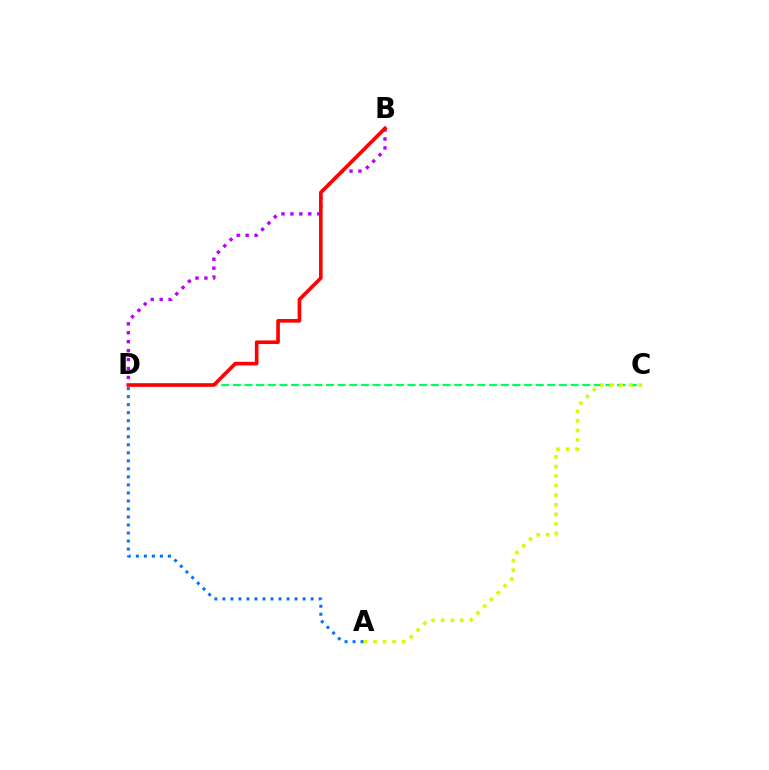{('B', 'D'): [{'color': '#b900ff', 'line_style': 'dotted', 'thickness': 2.43}, {'color': '#ff0000', 'line_style': 'solid', 'thickness': 2.62}], ('A', 'D'): [{'color': '#0074ff', 'line_style': 'dotted', 'thickness': 2.18}], ('C', 'D'): [{'color': '#00ff5c', 'line_style': 'dashed', 'thickness': 1.58}], ('A', 'C'): [{'color': '#d1ff00', 'line_style': 'dotted', 'thickness': 2.6}]}